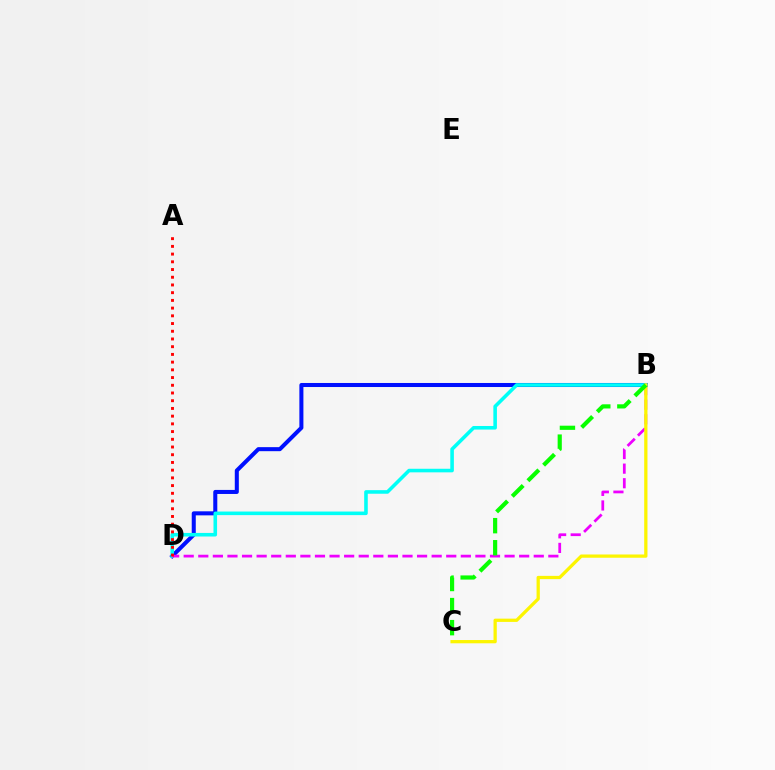{('B', 'D'): [{'color': '#0010ff', 'line_style': 'solid', 'thickness': 2.91}, {'color': '#00fff6', 'line_style': 'solid', 'thickness': 2.58}, {'color': '#ee00ff', 'line_style': 'dashed', 'thickness': 1.98}], ('A', 'D'): [{'color': '#ff0000', 'line_style': 'dotted', 'thickness': 2.1}], ('B', 'C'): [{'color': '#fcf500', 'line_style': 'solid', 'thickness': 2.35}, {'color': '#08ff00', 'line_style': 'dashed', 'thickness': 3.0}]}